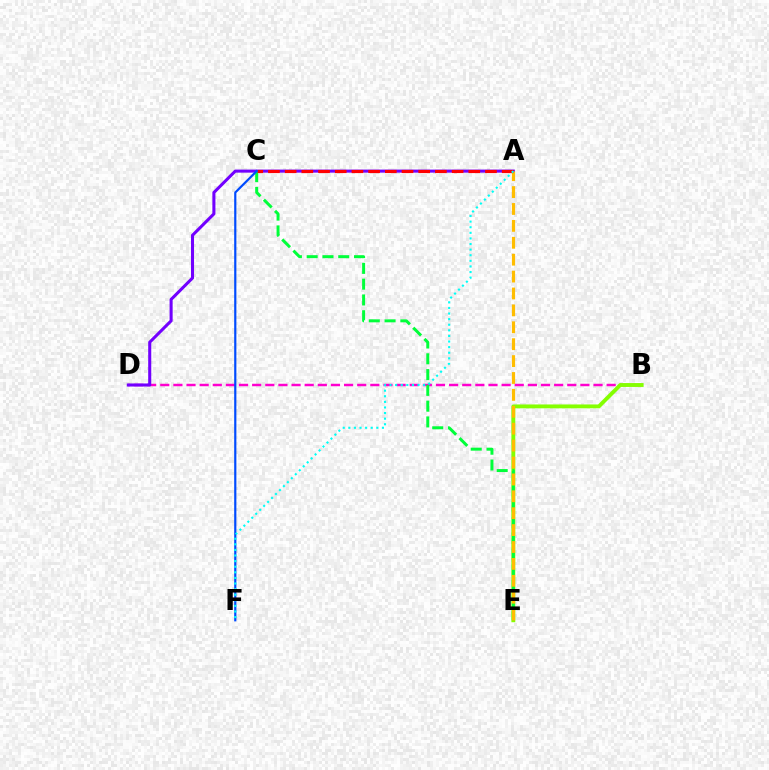{('B', 'D'): [{'color': '#ff00cf', 'line_style': 'dashed', 'thickness': 1.78}], ('B', 'E'): [{'color': '#84ff00', 'line_style': 'solid', 'thickness': 2.78}], ('A', 'D'): [{'color': '#7200ff', 'line_style': 'solid', 'thickness': 2.2}], ('C', 'E'): [{'color': '#00ff39', 'line_style': 'dashed', 'thickness': 2.14}], ('A', 'E'): [{'color': '#ffbd00', 'line_style': 'dashed', 'thickness': 2.3}], ('A', 'C'): [{'color': '#ff0000', 'line_style': 'dashed', 'thickness': 2.27}], ('C', 'F'): [{'color': '#004bff', 'line_style': 'solid', 'thickness': 1.58}], ('A', 'F'): [{'color': '#00fff6', 'line_style': 'dotted', 'thickness': 1.52}]}